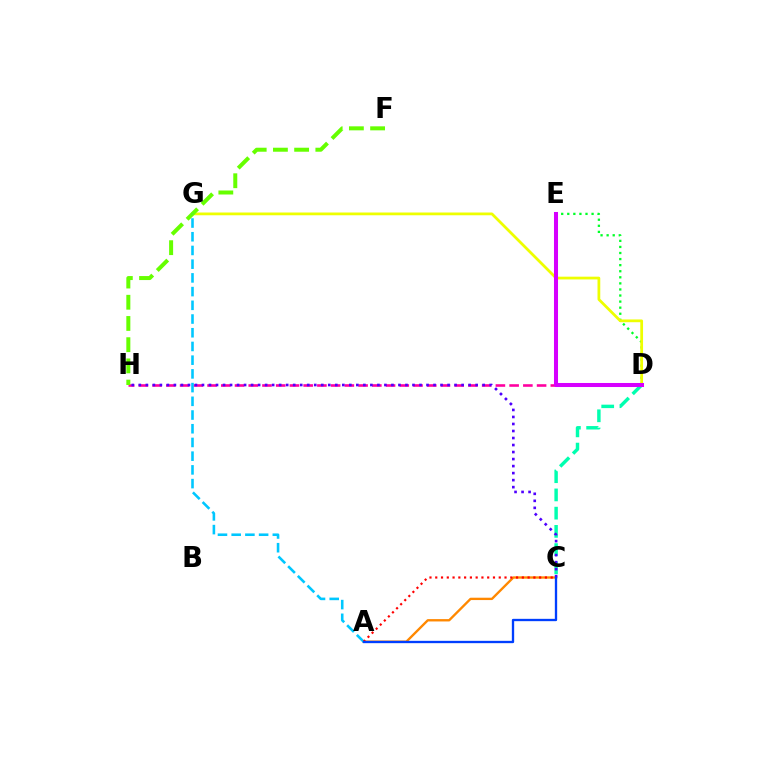{('D', 'H'): [{'color': '#ff00a0', 'line_style': 'dashed', 'thickness': 1.87}], ('C', 'D'): [{'color': '#00ffaf', 'line_style': 'dashed', 'thickness': 2.48}], ('D', 'E'): [{'color': '#00ff27', 'line_style': 'dotted', 'thickness': 1.65}, {'color': '#d600ff', 'line_style': 'solid', 'thickness': 2.91}], ('D', 'G'): [{'color': '#eeff00', 'line_style': 'solid', 'thickness': 1.99}], ('A', 'C'): [{'color': '#ff8800', 'line_style': 'solid', 'thickness': 1.69}, {'color': '#ff0000', 'line_style': 'dotted', 'thickness': 1.57}, {'color': '#003fff', 'line_style': 'solid', 'thickness': 1.68}], ('C', 'H'): [{'color': '#4f00ff', 'line_style': 'dotted', 'thickness': 1.91}], ('F', 'H'): [{'color': '#66ff00', 'line_style': 'dashed', 'thickness': 2.88}], ('A', 'G'): [{'color': '#00c7ff', 'line_style': 'dashed', 'thickness': 1.86}]}